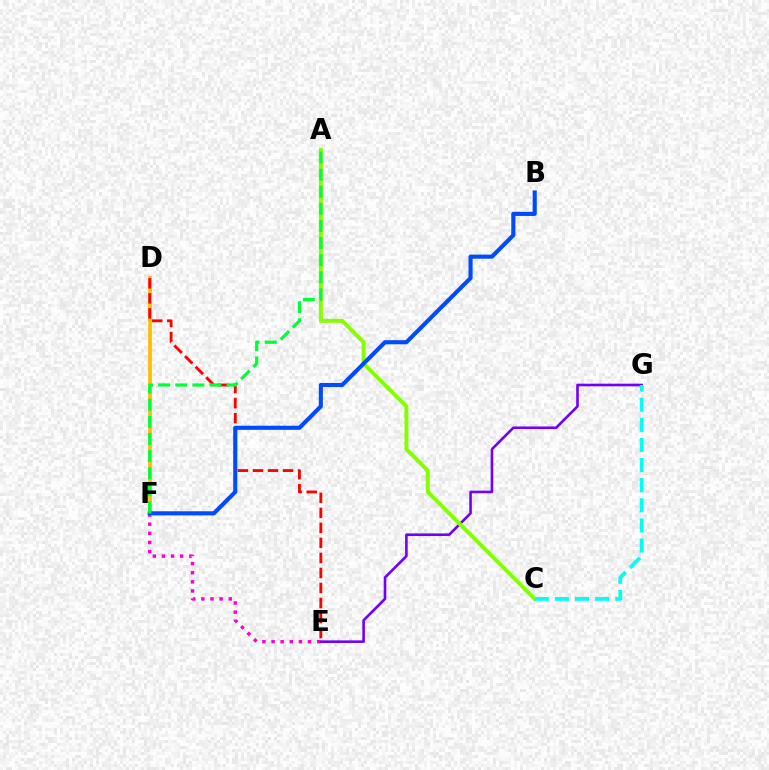{('E', 'F'): [{'color': '#ff00cf', 'line_style': 'dotted', 'thickness': 2.48}], ('D', 'F'): [{'color': '#ffbd00', 'line_style': 'solid', 'thickness': 2.7}], ('E', 'G'): [{'color': '#7200ff', 'line_style': 'solid', 'thickness': 1.88}], ('D', 'E'): [{'color': '#ff0000', 'line_style': 'dashed', 'thickness': 2.04}], ('A', 'C'): [{'color': '#84ff00', 'line_style': 'solid', 'thickness': 2.83}], ('B', 'F'): [{'color': '#004bff', 'line_style': 'solid', 'thickness': 2.96}], ('A', 'F'): [{'color': '#00ff39', 'line_style': 'dashed', 'thickness': 2.32}], ('C', 'G'): [{'color': '#00fff6', 'line_style': 'dashed', 'thickness': 2.73}]}